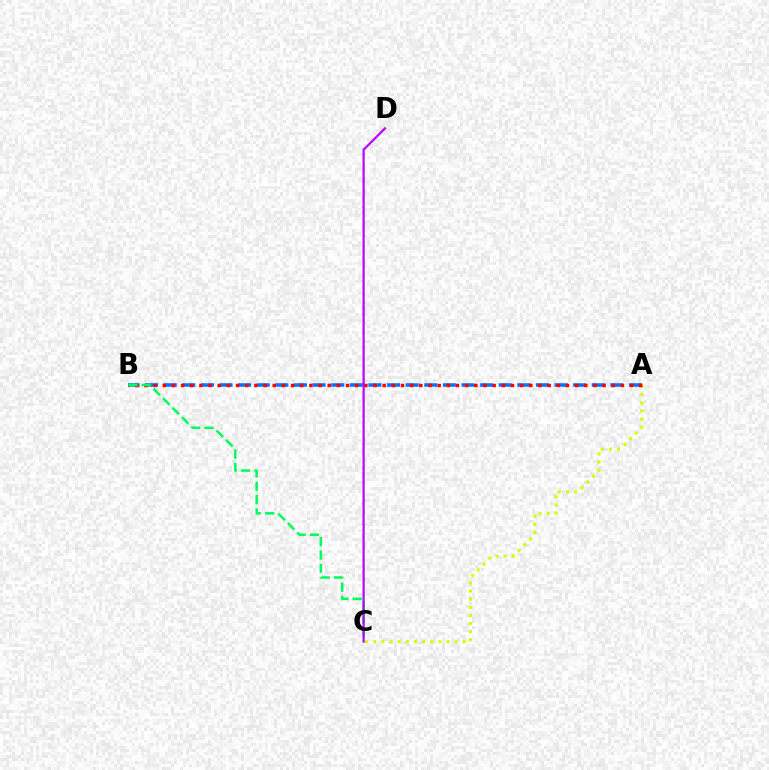{('A', 'C'): [{'color': '#d1ff00', 'line_style': 'dotted', 'thickness': 2.21}], ('A', 'B'): [{'color': '#0074ff', 'line_style': 'dashed', 'thickness': 2.53}, {'color': '#ff0000', 'line_style': 'dotted', 'thickness': 2.49}], ('B', 'C'): [{'color': '#00ff5c', 'line_style': 'dashed', 'thickness': 1.82}], ('C', 'D'): [{'color': '#b900ff', 'line_style': 'solid', 'thickness': 1.57}]}